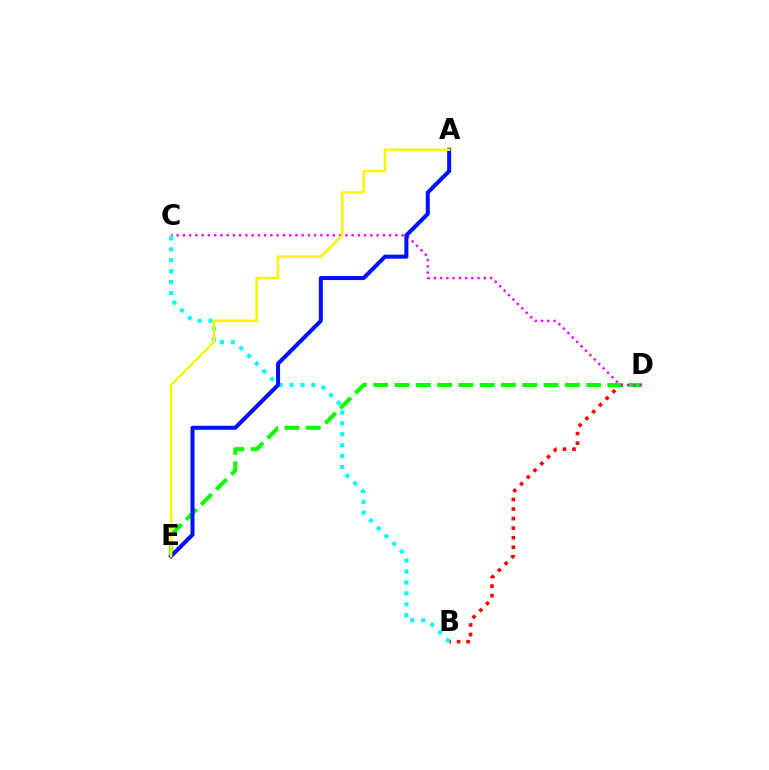{('B', 'D'): [{'color': '#ff0000', 'line_style': 'dotted', 'thickness': 2.59}], ('D', 'E'): [{'color': '#08ff00', 'line_style': 'dashed', 'thickness': 2.89}], ('B', 'C'): [{'color': '#00fff6', 'line_style': 'dotted', 'thickness': 2.97}], ('C', 'D'): [{'color': '#ee00ff', 'line_style': 'dotted', 'thickness': 1.7}], ('A', 'E'): [{'color': '#0010ff', 'line_style': 'solid', 'thickness': 2.9}, {'color': '#fcf500', 'line_style': 'solid', 'thickness': 1.85}]}